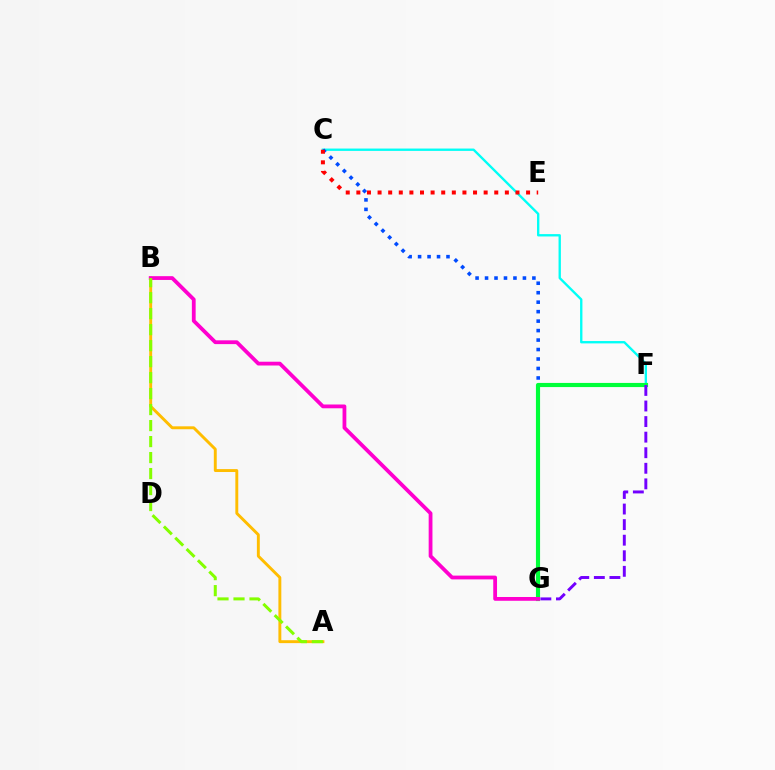{('C', 'F'): [{'color': '#00fff6', 'line_style': 'solid', 'thickness': 1.69}], ('C', 'G'): [{'color': '#004bff', 'line_style': 'dotted', 'thickness': 2.57}], ('A', 'B'): [{'color': '#ffbd00', 'line_style': 'solid', 'thickness': 2.1}, {'color': '#84ff00', 'line_style': 'dashed', 'thickness': 2.17}], ('F', 'G'): [{'color': '#00ff39', 'line_style': 'solid', 'thickness': 2.98}, {'color': '#7200ff', 'line_style': 'dashed', 'thickness': 2.12}], ('B', 'G'): [{'color': '#ff00cf', 'line_style': 'solid', 'thickness': 2.73}], ('C', 'E'): [{'color': '#ff0000', 'line_style': 'dotted', 'thickness': 2.88}]}